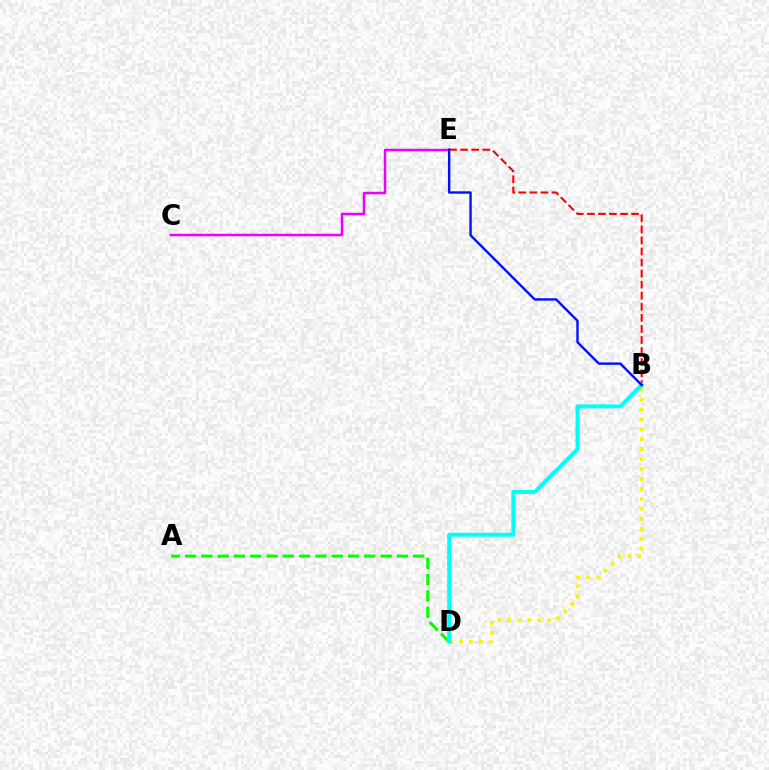{('A', 'D'): [{'color': '#08ff00', 'line_style': 'dashed', 'thickness': 2.21}], ('B', 'D'): [{'color': '#fcf500', 'line_style': 'dotted', 'thickness': 2.7}, {'color': '#00fff6', 'line_style': 'solid', 'thickness': 2.85}], ('B', 'E'): [{'color': '#ff0000', 'line_style': 'dashed', 'thickness': 1.5}, {'color': '#0010ff', 'line_style': 'solid', 'thickness': 1.72}], ('C', 'E'): [{'color': '#ee00ff', 'line_style': 'solid', 'thickness': 1.79}]}